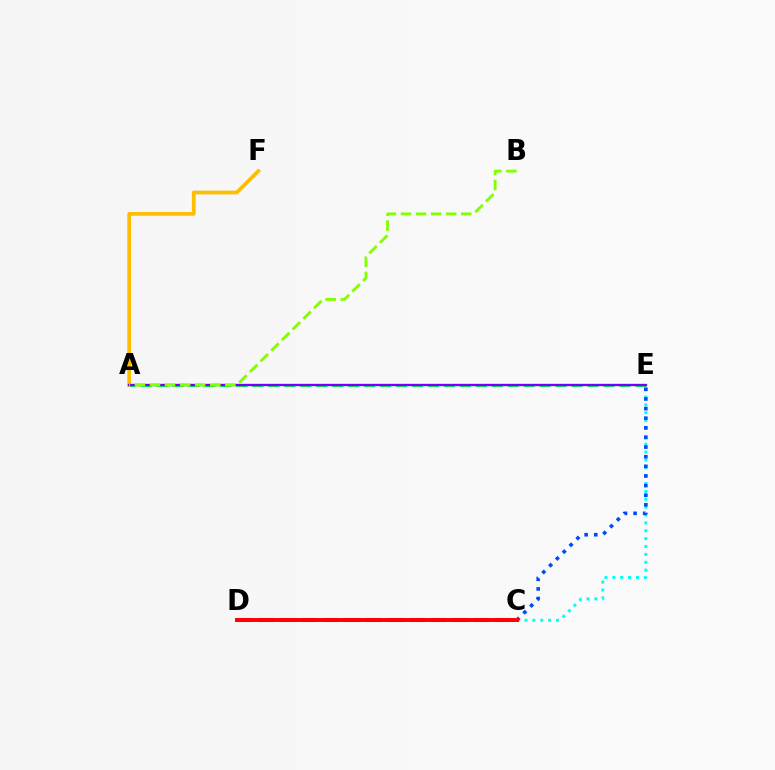{('C', 'D'): [{'color': '#ff00cf', 'line_style': 'dashed', 'thickness': 2.93}, {'color': '#ff0000', 'line_style': 'solid', 'thickness': 2.82}], ('A', 'F'): [{'color': '#ffbd00', 'line_style': 'solid', 'thickness': 2.69}], ('C', 'E'): [{'color': '#00fff6', 'line_style': 'dotted', 'thickness': 2.14}, {'color': '#004bff', 'line_style': 'dotted', 'thickness': 2.62}], ('A', 'E'): [{'color': '#00ff39', 'line_style': 'dashed', 'thickness': 2.17}, {'color': '#7200ff', 'line_style': 'solid', 'thickness': 1.68}], ('A', 'B'): [{'color': '#84ff00', 'line_style': 'dashed', 'thickness': 2.05}]}